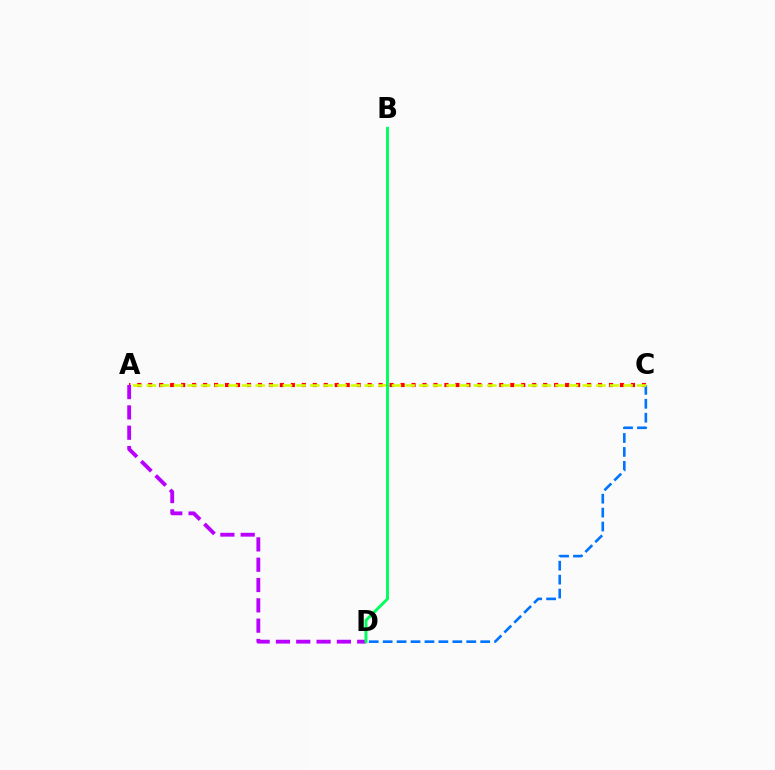{('A', 'C'): [{'color': '#ff0000', 'line_style': 'dotted', 'thickness': 2.98}, {'color': '#d1ff00', 'line_style': 'dashed', 'thickness': 1.85}], ('C', 'D'): [{'color': '#0074ff', 'line_style': 'dashed', 'thickness': 1.89}], ('A', 'D'): [{'color': '#b900ff', 'line_style': 'dashed', 'thickness': 2.76}], ('B', 'D'): [{'color': '#00ff5c', 'line_style': 'solid', 'thickness': 2.1}]}